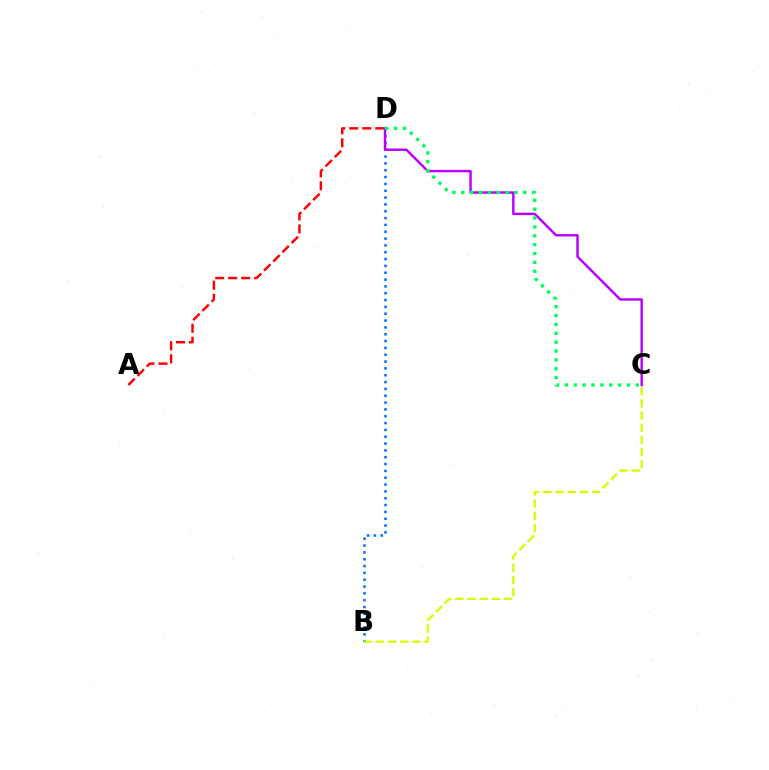{('A', 'D'): [{'color': '#ff0000', 'line_style': 'dashed', 'thickness': 1.76}], ('B', 'D'): [{'color': '#0074ff', 'line_style': 'dotted', 'thickness': 1.86}], ('C', 'D'): [{'color': '#b900ff', 'line_style': 'solid', 'thickness': 1.75}, {'color': '#00ff5c', 'line_style': 'dotted', 'thickness': 2.41}], ('B', 'C'): [{'color': '#d1ff00', 'line_style': 'dashed', 'thickness': 1.65}]}